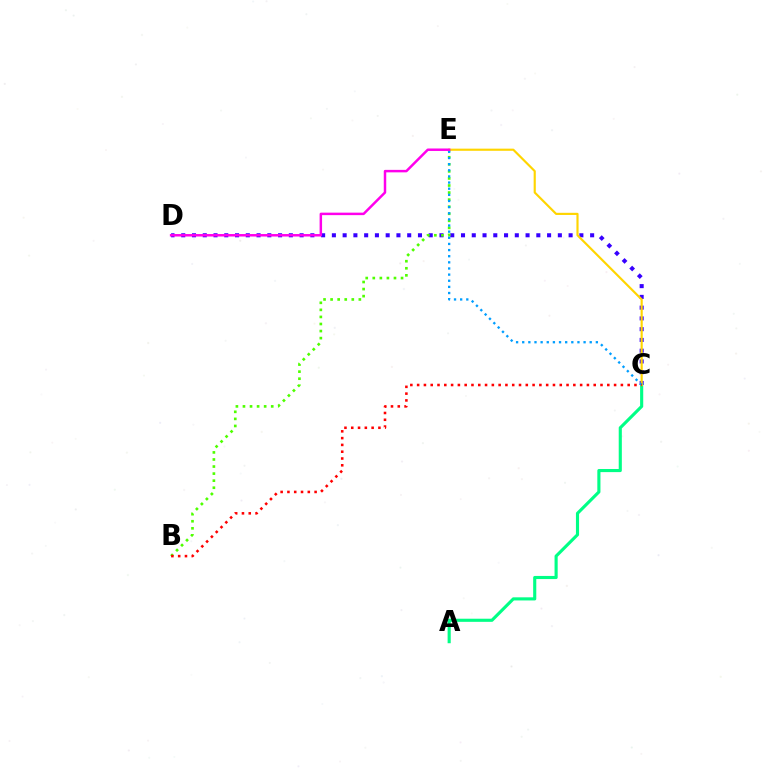{('C', 'D'): [{'color': '#3700ff', 'line_style': 'dotted', 'thickness': 2.92}], ('B', 'E'): [{'color': '#4fff00', 'line_style': 'dotted', 'thickness': 1.92}], ('A', 'C'): [{'color': '#00ff86', 'line_style': 'solid', 'thickness': 2.24}], ('C', 'E'): [{'color': '#ffd500', 'line_style': 'solid', 'thickness': 1.55}, {'color': '#009eff', 'line_style': 'dotted', 'thickness': 1.67}], ('D', 'E'): [{'color': '#ff00ed', 'line_style': 'solid', 'thickness': 1.78}], ('B', 'C'): [{'color': '#ff0000', 'line_style': 'dotted', 'thickness': 1.85}]}